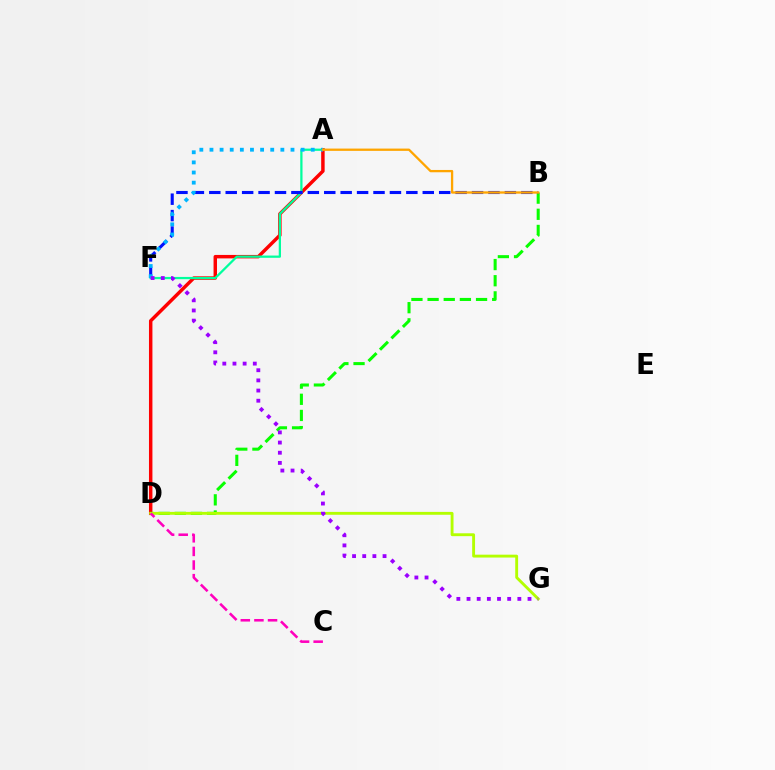{('A', 'D'): [{'color': '#ff0000', 'line_style': 'solid', 'thickness': 2.49}], ('A', 'F'): [{'color': '#00ff9d', 'line_style': 'solid', 'thickness': 1.62}, {'color': '#00b5ff', 'line_style': 'dotted', 'thickness': 2.75}], ('B', 'D'): [{'color': '#08ff00', 'line_style': 'dashed', 'thickness': 2.19}], ('D', 'G'): [{'color': '#b3ff00', 'line_style': 'solid', 'thickness': 2.07}], ('B', 'F'): [{'color': '#0010ff', 'line_style': 'dashed', 'thickness': 2.23}], ('C', 'D'): [{'color': '#ff00bd', 'line_style': 'dashed', 'thickness': 1.85}], ('F', 'G'): [{'color': '#9b00ff', 'line_style': 'dotted', 'thickness': 2.76}], ('A', 'B'): [{'color': '#ffa500', 'line_style': 'solid', 'thickness': 1.66}]}